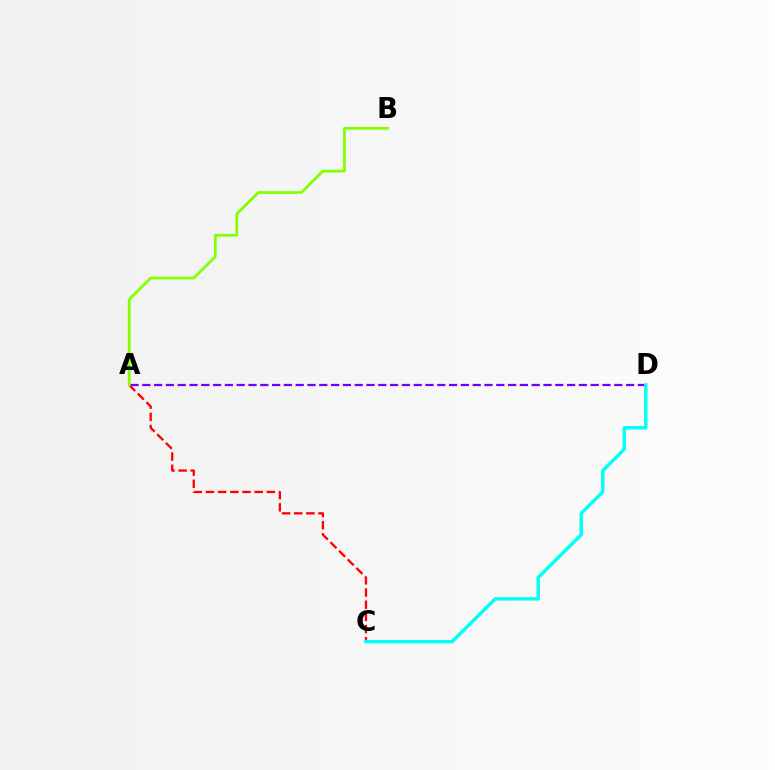{('A', 'C'): [{'color': '#ff0000', 'line_style': 'dashed', 'thickness': 1.65}], ('A', 'D'): [{'color': '#7200ff', 'line_style': 'dashed', 'thickness': 1.6}], ('C', 'D'): [{'color': '#00fff6', 'line_style': 'solid', 'thickness': 2.47}], ('A', 'B'): [{'color': '#84ff00', 'line_style': 'solid', 'thickness': 2.0}]}